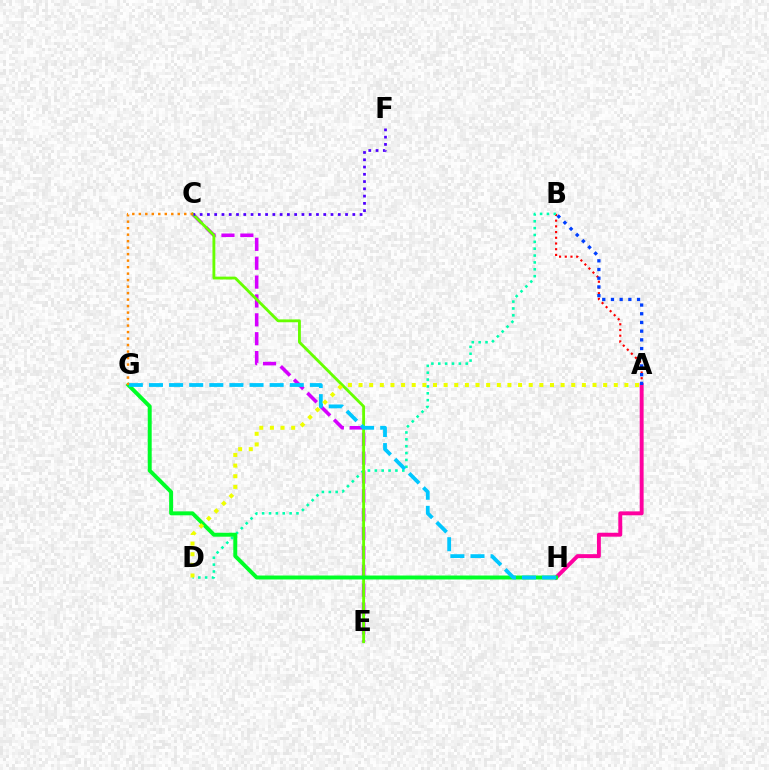{('A', 'B'): [{'color': '#ff0000', 'line_style': 'dotted', 'thickness': 1.55}, {'color': '#003fff', 'line_style': 'dotted', 'thickness': 2.36}], ('C', 'E'): [{'color': '#d600ff', 'line_style': 'dashed', 'thickness': 2.56}, {'color': '#66ff00', 'line_style': 'solid', 'thickness': 2.05}], ('A', 'H'): [{'color': '#ff00a0', 'line_style': 'solid', 'thickness': 2.82}], ('B', 'D'): [{'color': '#00ffaf', 'line_style': 'dotted', 'thickness': 1.86}], ('G', 'H'): [{'color': '#00ff27', 'line_style': 'solid', 'thickness': 2.84}, {'color': '#00c7ff', 'line_style': 'dashed', 'thickness': 2.73}], ('A', 'D'): [{'color': '#eeff00', 'line_style': 'dotted', 'thickness': 2.89}], ('C', 'G'): [{'color': '#ff8800', 'line_style': 'dotted', 'thickness': 1.76}], ('C', 'F'): [{'color': '#4f00ff', 'line_style': 'dotted', 'thickness': 1.98}]}